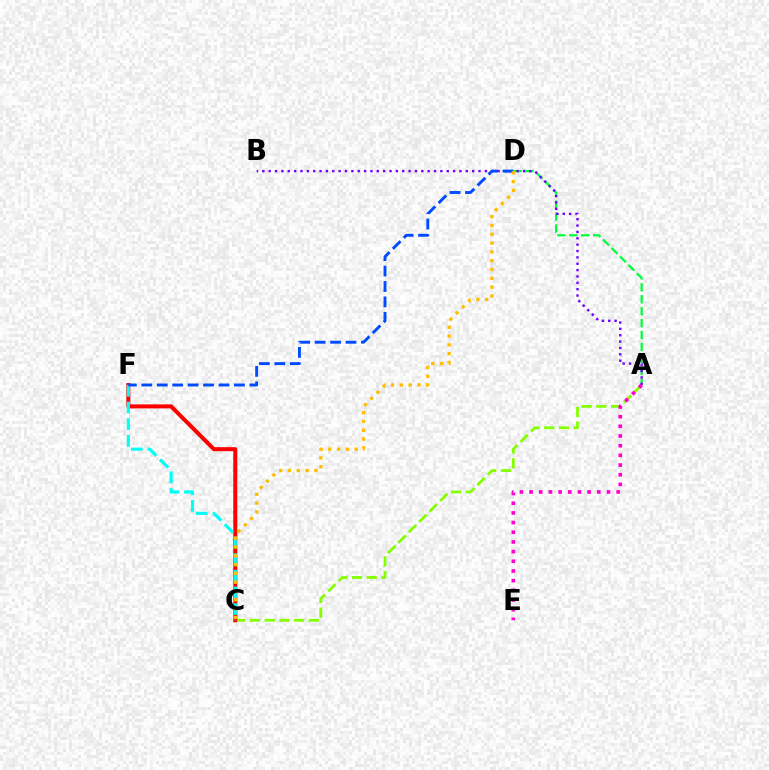{('A', 'D'): [{'color': '#00ff39', 'line_style': 'dashed', 'thickness': 1.62}], ('A', 'C'): [{'color': '#84ff00', 'line_style': 'dashed', 'thickness': 2.0}], ('C', 'F'): [{'color': '#ff0000', 'line_style': 'solid', 'thickness': 2.89}, {'color': '#00fff6', 'line_style': 'dashed', 'thickness': 2.27}], ('A', 'B'): [{'color': '#7200ff', 'line_style': 'dotted', 'thickness': 1.73}], ('A', 'E'): [{'color': '#ff00cf', 'line_style': 'dotted', 'thickness': 2.63}], ('D', 'F'): [{'color': '#004bff', 'line_style': 'dashed', 'thickness': 2.1}], ('C', 'D'): [{'color': '#ffbd00', 'line_style': 'dotted', 'thickness': 2.39}]}